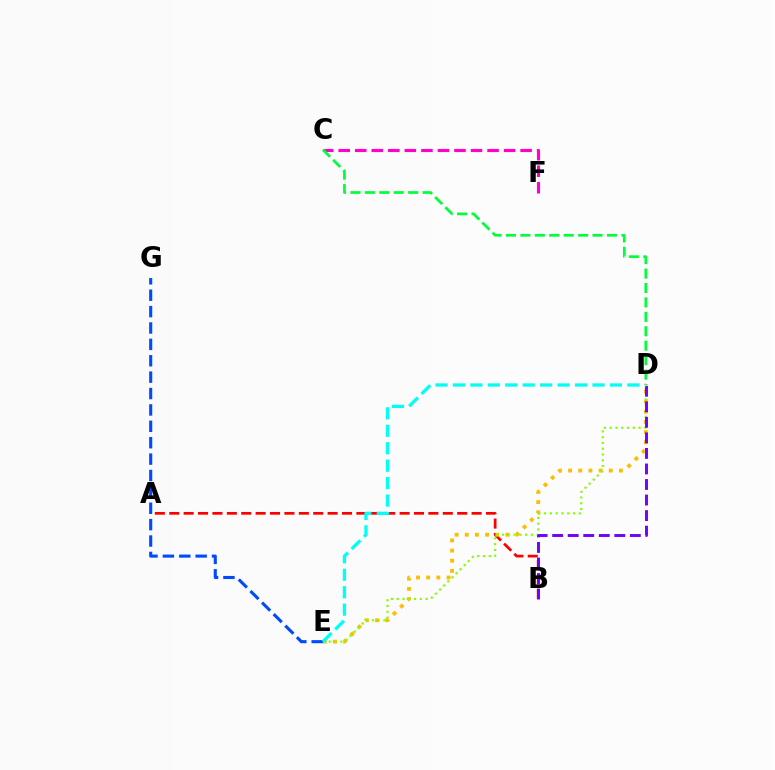{('C', 'F'): [{'color': '#ff00cf', 'line_style': 'dashed', 'thickness': 2.25}], ('A', 'B'): [{'color': '#ff0000', 'line_style': 'dashed', 'thickness': 1.96}], ('D', 'E'): [{'color': '#ffbd00', 'line_style': 'dotted', 'thickness': 2.76}, {'color': '#84ff00', 'line_style': 'dotted', 'thickness': 1.57}, {'color': '#00fff6', 'line_style': 'dashed', 'thickness': 2.37}], ('C', 'D'): [{'color': '#00ff39', 'line_style': 'dashed', 'thickness': 1.96}], ('B', 'D'): [{'color': '#7200ff', 'line_style': 'dashed', 'thickness': 2.11}], ('E', 'G'): [{'color': '#004bff', 'line_style': 'dashed', 'thickness': 2.23}]}